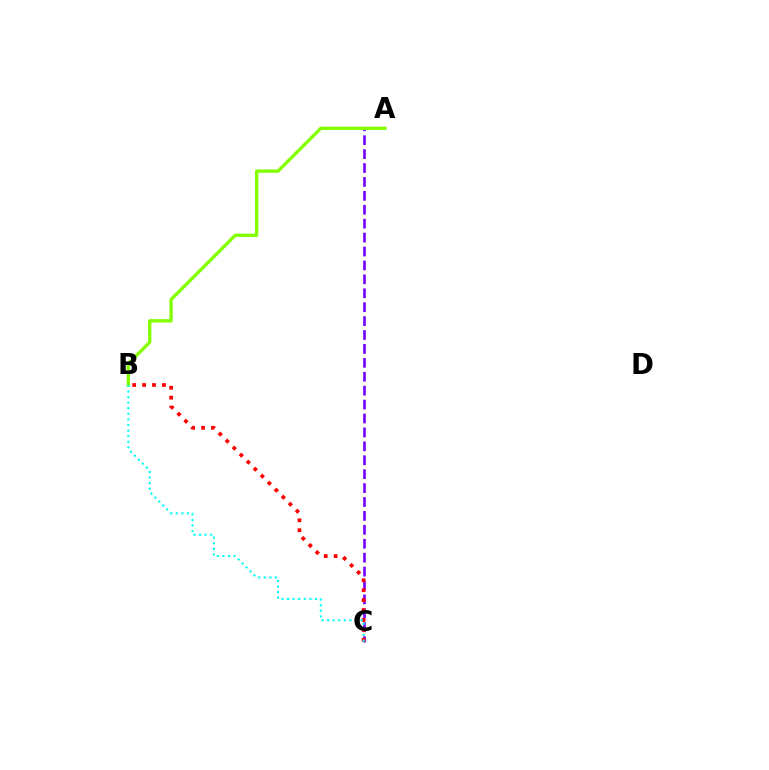{('A', 'C'): [{'color': '#7200ff', 'line_style': 'dashed', 'thickness': 1.89}], ('B', 'C'): [{'color': '#ff0000', 'line_style': 'dotted', 'thickness': 2.69}, {'color': '#00fff6', 'line_style': 'dotted', 'thickness': 1.52}], ('A', 'B'): [{'color': '#84ff00', 'line_style': 'solid', 'thickness': 2.4}]}